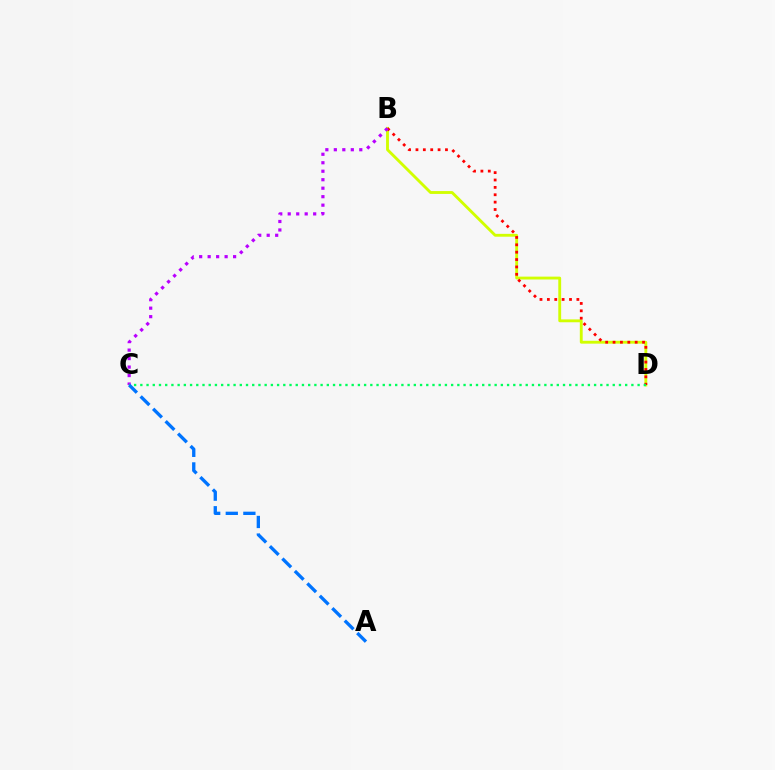{('B', 'D'): [{'color': '#d1ff00', 'line_style': 'solid', 'thickness': 2.06}, {'color': '#ff0000', 'line_style': 'dotted', 'thickness': 2.0}], ('B', 'C'): [{'color': '#b900ff', 'line_style': 'dotted', 'thickness': 2.3}], ('C', 'D'): [{'color': '#00ff5c', 'line_style': 'dotted', 'thickness': 1.69}], ('A', 'C'): [{'color': '#0074ff', 'line_style': 'dashed', 'thickness': 2.39}]}